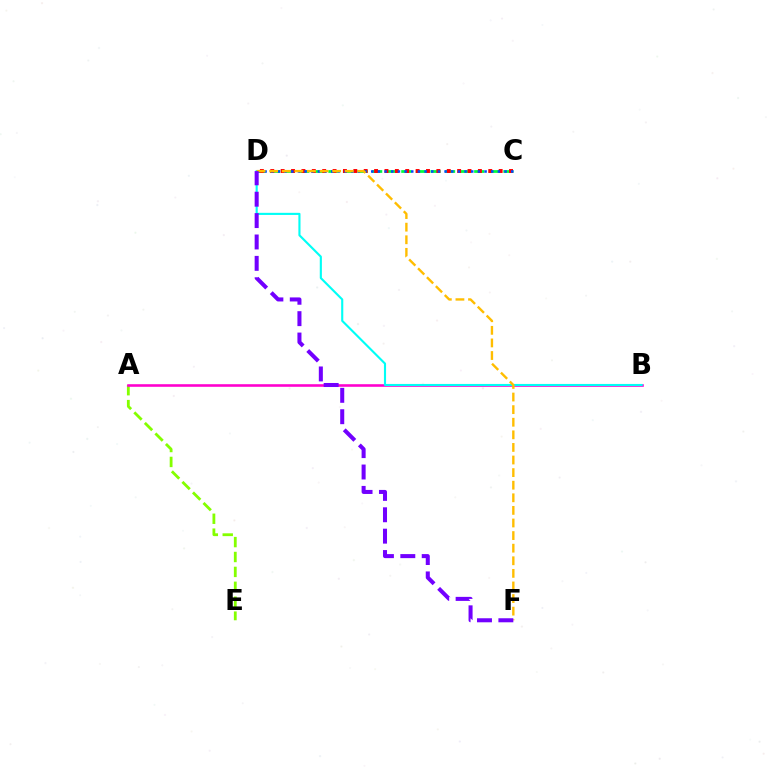{('C', 'D'): [{'color': '#00ff39', 'line_style': 'dashed', 'thickness': 1.98}, {'color': '#ff0000', 'line_style': 'dotted', 'thickness': 2.82}, {'color': '#004bff', 'line_style': 'dotted', 'thickness': 1.81}], ('A', 'E'): [{'color': '#84ff00', 'line_style': 'dashed', 'thickness': 2.03}], ('A', 'B'): [{'color': '#ff00cf', 'line_style': 'solid', 'thickness': 1.87}], ('B', 'D'): [{'color': '#00fff6', 'line_style': 'solid', 'thickness': 1.53}], ('D', 'F'): [{'color': '#ffbd00', 'line_style': 'dashed', 'thickness': 1.71}, {'color': '#7200ff', 'line_style': 'dashed', 'thickness': 2.91}]}